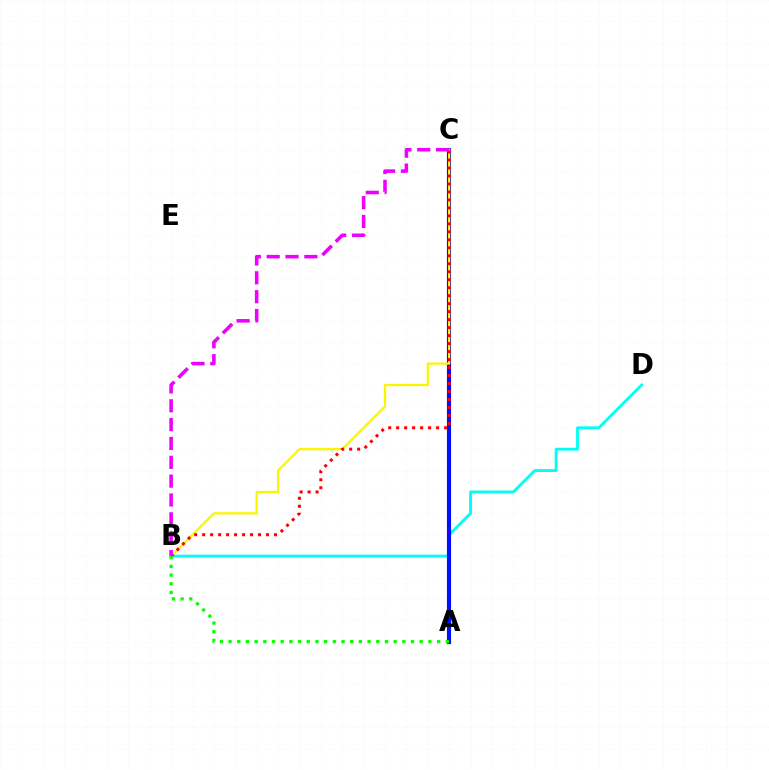{('B', 'D'): [{'color': '#00fff6', 'line_style': 'solid', 'thickness': 2.05}], ('A', 'C'): [{'color': '#0010ff', 'line_style': 'solid', 'thickness': 2.98}], ('B', 'C'): [{'color': '#fcf500', 'line_style': 'solid', 'thickness': 1.62}, {'color': '#ff0000', 'line_style': 'dotted', 'thickness': 2.17}, {'color': '#ee00ff', 'line_style': 'dashed', 'thickness': 2.56}], ('A', 'B'): [{'color': '#08ff00', 'line_style': 'dotted', 'thickness': 2.36}]}